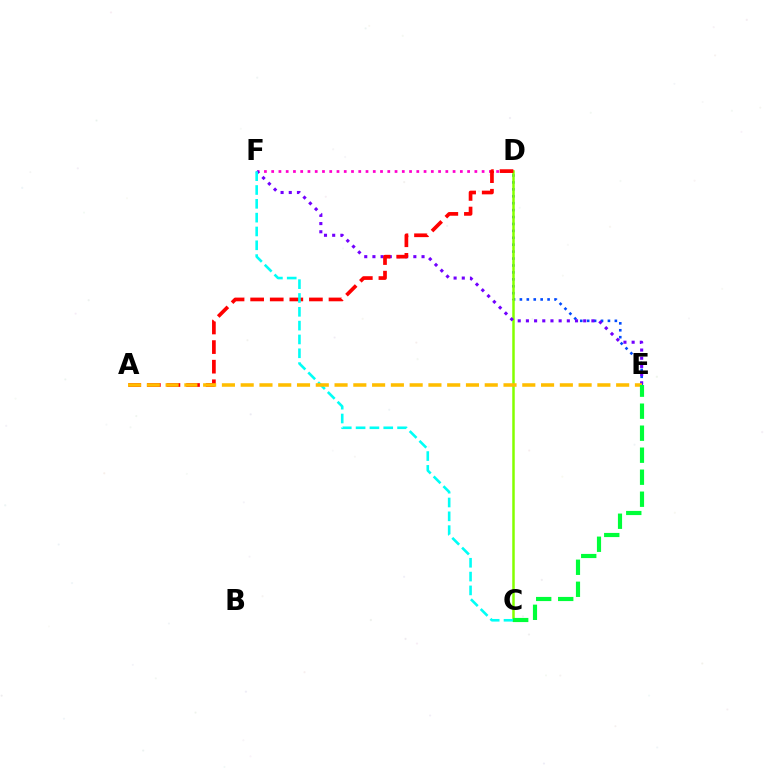{('D', 'E'): [{'color': '#004bff', 'line_style': 'dotted', 'thickness': 1.88}], ('D', 'F'): [{'color': '#ff00cf', 'line_style': 'dotted', 'thickness': 1.97}], ('C', 'D'): [{'color': '#84ff00', 'line_style': 'solid', 'thickness': 1.8}], ('E', 'F'): [{'color': '#7200ff', 'line_style': 'dotted', 'thickness': 2.22}], ('A', 'D'): [{'color': '#ff0000', 'line_style': 'dashed', 'thickness': 2.66}], ('C', 'F'): [{'color': '#00fff6', 'line_style': 'dashed', 'thickness': 1.88}], ('A', 'E'): [{'color': '#ffbd00', 'line_style': 'dashed', 'thickness': 2.55}], ('C', 'E'): [{'color': '#00ff39', 'line_style': 'dashed', 'thickness': 2.99}]}